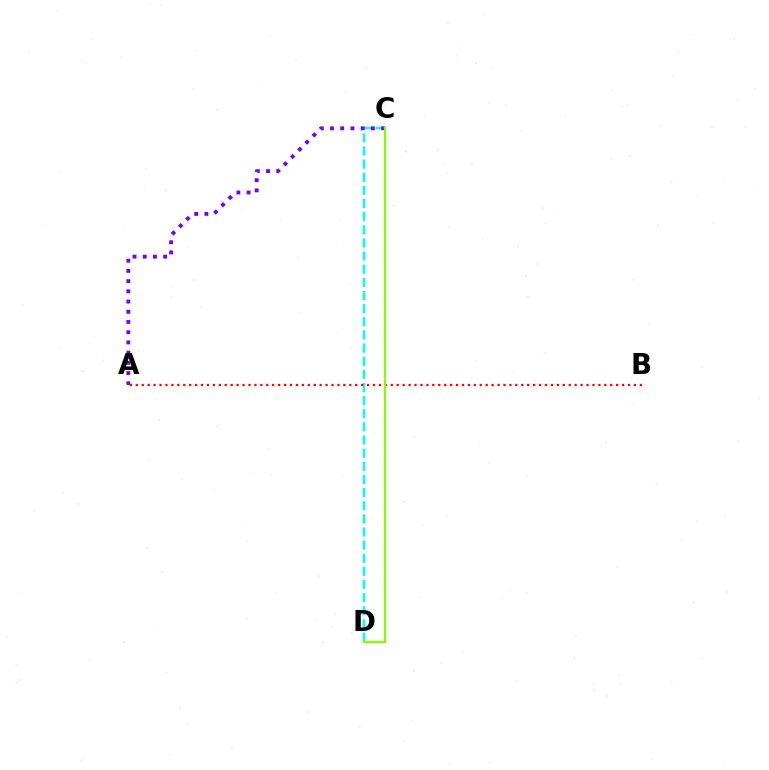{('C', 'D'): [{'color': '#00fff6', 'line_style': 'dashed', 'thickness': 1.78}, {'color': '#84ff00', 'line_style': 'solid', 'thickness': 1.61}], ('A', 'C'): [{'color': '#7200ff', 'line_style': 'dotted', 'thickness': 2.77}], ('A', 'B'): [{'color': '#ff0000', 'line_style': 'dotted', 'thickness': 1.61}]}